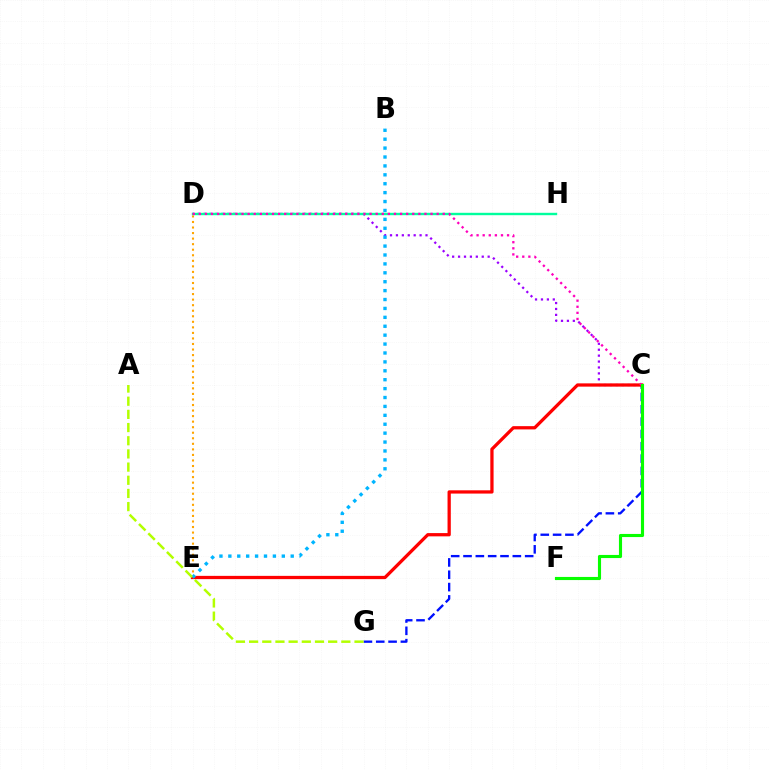{('C', 'G'): [{'color': '#0010ff', 'line_style': 'dashed', 'thickness': 1.68}], ('C', 'D'): [{'color': '#9b00ff', 'line_style': 'dotted', 'thickness': 1.61}, {'color': '#ff00bd', 'line_style': 'dotted', 'thickness': 1.66}], ('D', 'E'): [{'color': '#ffa500', 'line_style': 'dotted', 'thickness': 1.51}], ('C', 'E'): [{'color': '#ff0000', 'line_style': 'solid', 'thickness': 2.35}], ('D', 'H'): [{'color': '#00ff9d', 'line_style': 'solid', 'thickness': 1.73}], ('B', 'E'): [{'color': '#00b5ff', 'line_style': 'dotted', 'thickness': 2.42}], ('A', 'G'): [{'color': '#b3ff00', 'line_style': 'dashed', 'thickness': 1.79}], ('C', 'F'): [{'color': '#08ff00', 'line_style': 'solid', 'thickness': 2.25}]}